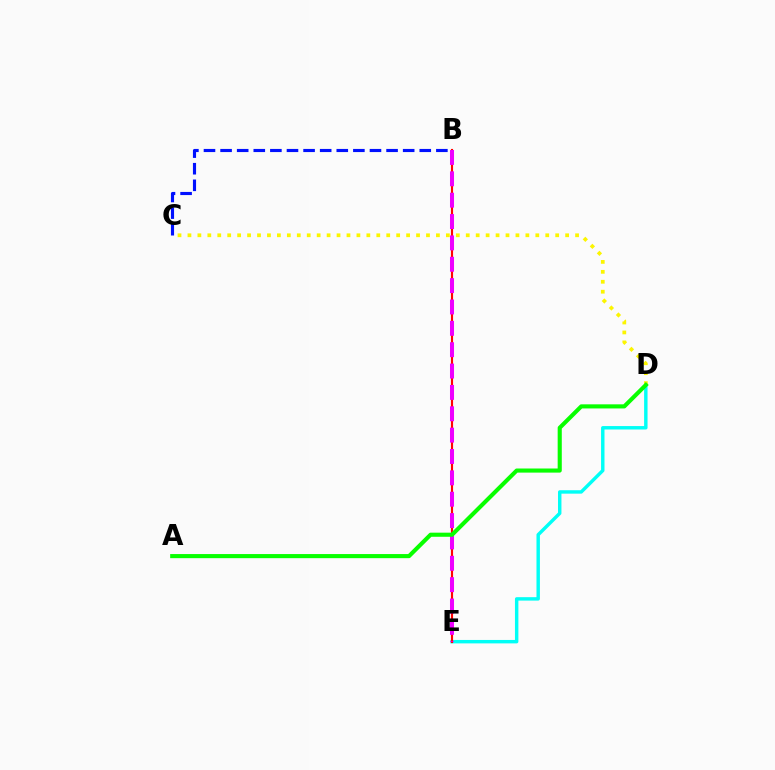{('D', 'E'): [{'color': '#00fff6', 'line_style': 'solid', 'thickness': 2.47}], ('B', 'C'): [{'color': '#0010ff', 'line_style': 'dashed', 'thickness': 2.25}], ('C', 'D'): [{'color': '#fcf500', 'line_style': 'dotted', 'thickness': 2.7}], ('B', 'E'): [{'color': '#ff0000', 'line_style': 'solid', 'thickness': 1.54}, {'color': '#ee00ff', 'line_style': 'dashed', 'thickness': 2.9}], ('A', 'D'): [{'color': '#08ff00', 'line_style': 'solid', 'thickness': 2.96}]}